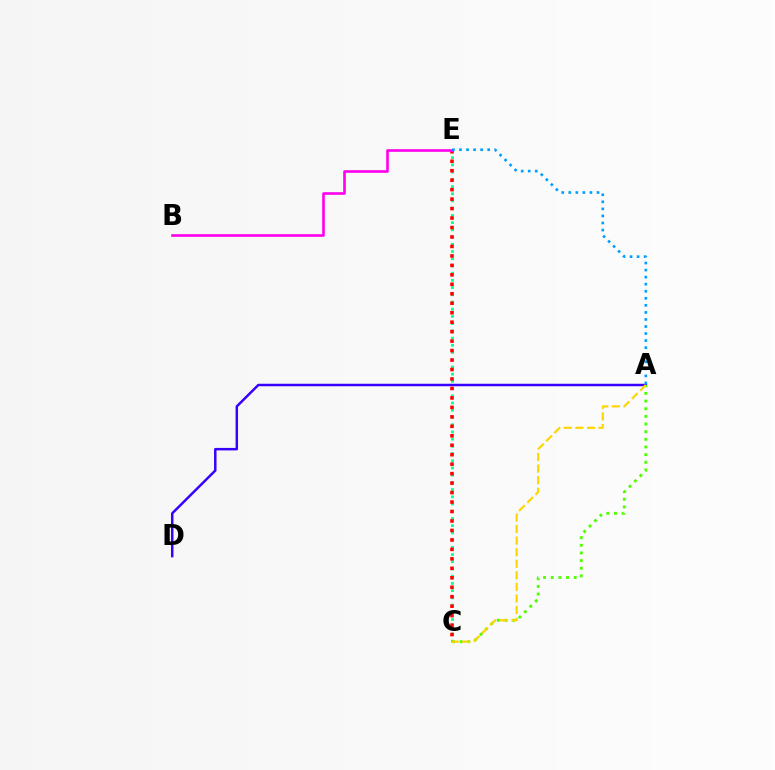{('C', 'E'): [{'color': '#00ff86', 'line_style': 'dotted', 'thickness': 1.96}, {'color': '#ff0000', 'line_style': 'dotted', 'thickness': 2.57}], ('B', 'E'): [{'color': '#ff00ed', 'line_style': 'solid', 'thickness': 1.89}], ('A', 'D'): [{'color': '#3700ff', 'line_style': 'solid', 'thickness': 1.79}], ('A', 'C'): [{'color': '#4fff00', 'line_style': 'dotted', 'thickness': 2.08}, {'color': '#ffd500', 'line_style': 'dashed', 'thickness': 1.57}], ('A', 'E'): [{'color': '#009eff', 'line_style': 'dotted', 'thickness': 1.92}]}